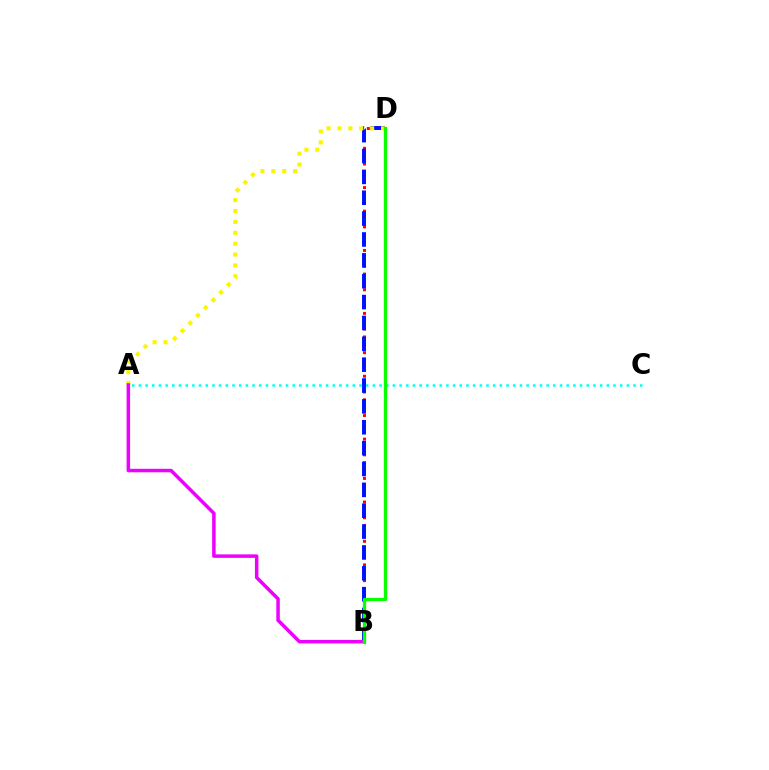{('B', 'D'): [{'color': '#ff0000', 'line_style': 'dotted', 'thickness': 2.14}, {'color': '#0010ff', 'line_style': 'dashed', 'thickness': 2.83}, {'color': '#08ff00', 'line_style': 'solid', 'thickness': 2.37}], ('A', 'D'): [{'color': '#fcf500', 'line_style': 'dotted', 'thickness': 2.96}], ('A', 'B'): [{'color': '#ee00ff', 'line_style': 'solid', 'thickness': 2.51}], ('A', 'C'): [{'color': '#00fff6', 'line_style': 'dotted', 'thickness': 1.82}]}